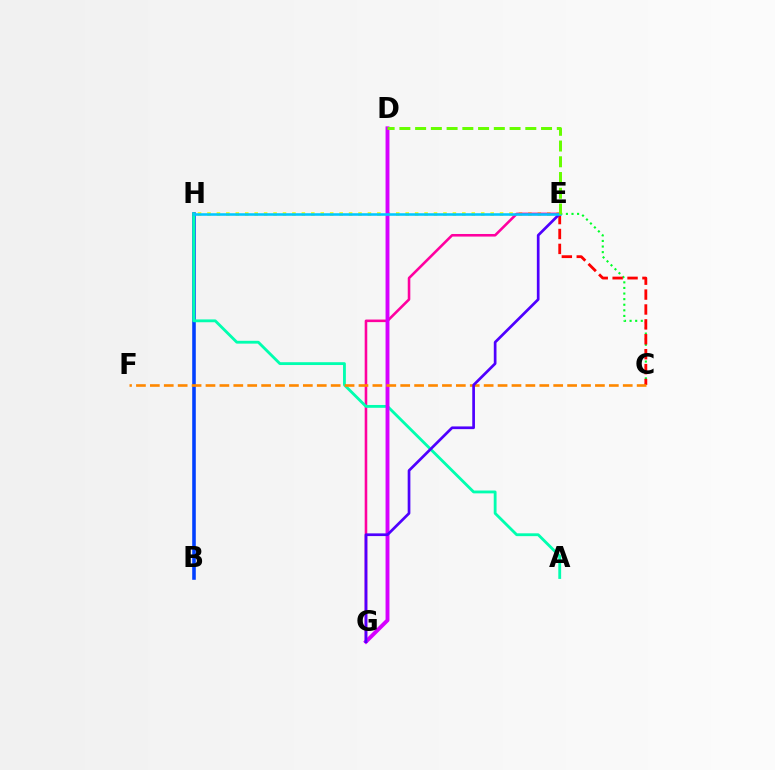{('B', 'H'): [{'color': '#003fff', 'line_style': 'solid', 'thickness': 2.58}], ('C', 'E'): [{'color': '#00ff27', 'line_style': 'dotted', 'thickness': 1.52}, {'color': '#ff0000', 'line_style': 'dashed', 'thickness': 2.02}], ('E', 'H'): [{'color': '#eeff00', 'line_style': 'dotted', 'thickness': 2.56}, {'color': '#00c7ff', 'line_style': 'solid', 'thickness': 1.85}], ('E', 'G'): [{'color': '#ff00a0', 'line_style': 'solid', 'thickness': 1.86}, {'color': '#4f00ff', 'line_style': 'solid', 'thickness': 1.95}], ('A', 'H'): [{'color': '#00ffaf', 'line_style': 'solid', 'thickness': 2.04}], ('D', 'G'): [{'color': '#d600ff', 'line_style': 'solid', 'thickness': 2.8}], ('C', 'F'): [{'color': '#ff8800', 'line_style': 'dashed', 'thickness': 1.89}], ('D', 'E'): [{'color': '#66ff00', 'line_style': 'dashed', 'thickness': 2.14}]}